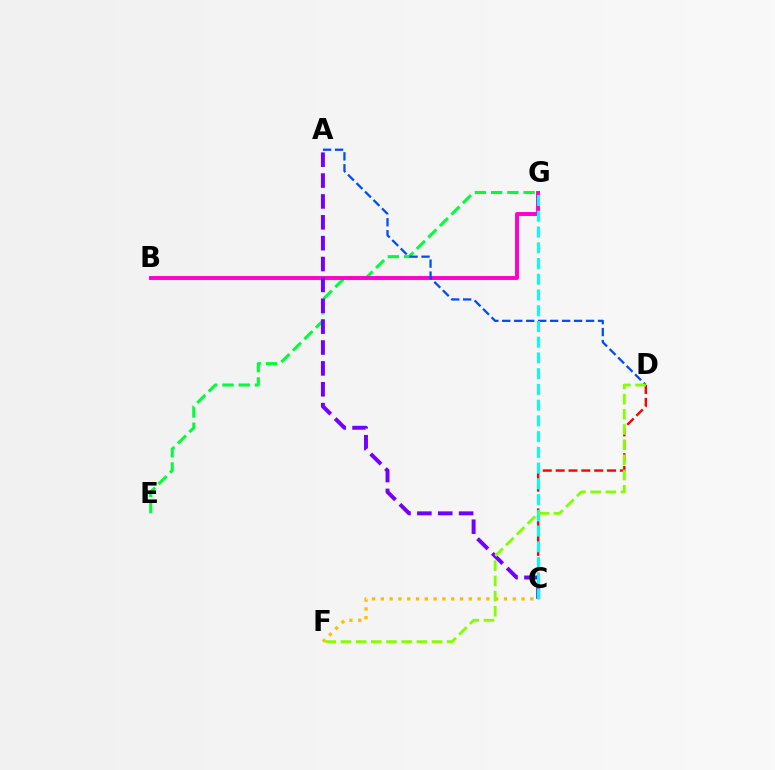{('E', 'G'): [{'color': '#00ff39', 'line_style': 'dashed', 'thickness': 2.2}], ('B', 'G'): [{'color': '#ff00cf', 'line_style': 'solid', 'thickness': 2.81}], ('A', 'D'): [{'color': '#004bff', 'line_style': 'dashed', 'thickness': 1.63}], ('C', 'F'): [{'color': '#ffbd00', 'line_style': 'dotted', 'thickness': 2.39}], ('A', 'C'): [{'color': '#7200ff', 'line_style': 'dashed', 'thickness': 2.84}], ('C', 'D'): [{'color': '#ff0000', 'line_style': 'dashed', 'thickness': 1.75}], ('C', 'G'): [{'color': '#00fff6', 'line_style': 'dashed', 'thickness': 2.14}], ('D', 'F'): [{'color': '#84ff00', 'line_style': 'dashed', 'thickness': 2.06}]}